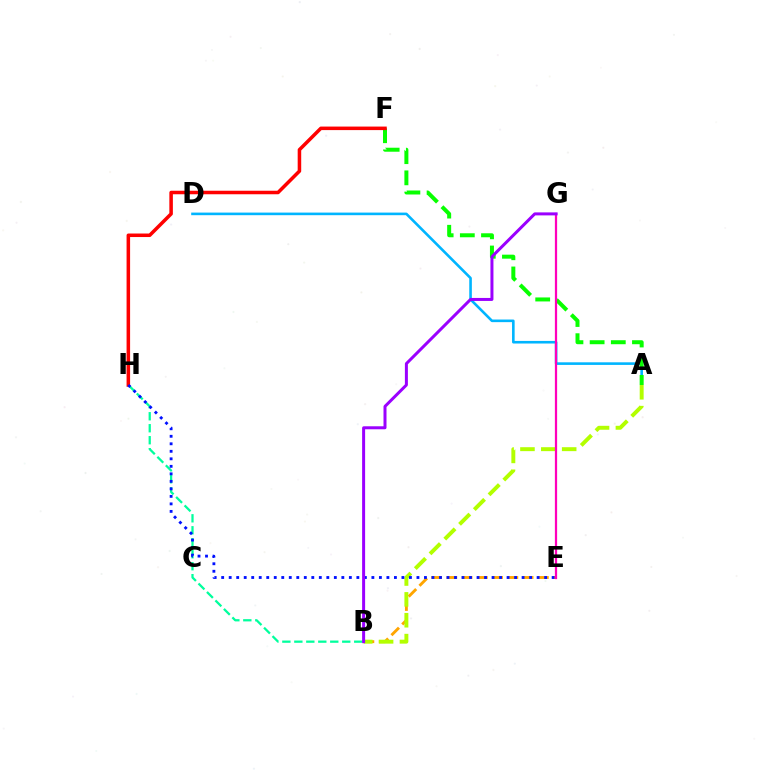{('A', 'D'): [{'color': '#00b5ff', 'line_style': 'solid', 'thickness': 1.87}], ('B', 'E'): [{'color': '#ffa500', 'line_style': 'dashed', 'thickness': 2.07}], ('B', 'H'): [{'color': '#00ff9d', 'line_style': 'dashed', 'thickness': 1.63}], ('A', 'B'): [{'color': '#b3ff00', 'line_style': 'dashed', 'thickness': 2.83}], ('A', 'F'): [{'color': '#08ff00', 'line_style': 'dashed', 'thickness': 2.88}], ('F', 'H'): [{'color': '#ff0000', 'line_style': 'solid', 'thickness': 2.54}], ('E', 'H'): [{'color': '#0010ff', 'line_style': 'dotted', 'thickness': 2.04}], ('E', 'G'): [{'color': '#ff00bd', 'line_style': 'solid', 'thickness': 1.62}], ('B', 'G'): [{'color': '#9b00ff', 'line_style': 'solid', 'thickness': 2.16}]}